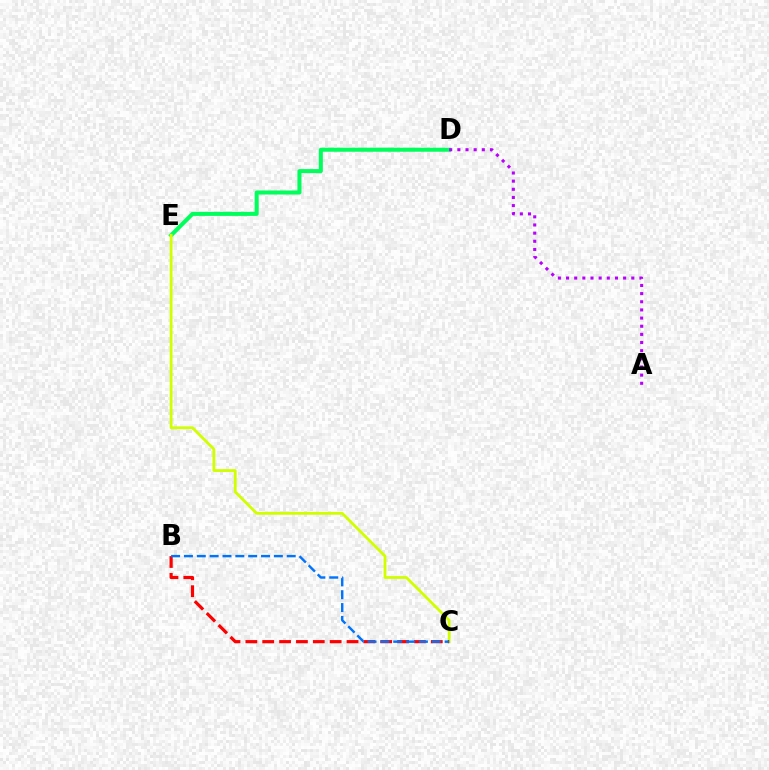{('D', 'E'): [{'color': '#00ff5c', 'line_style': 'solid', 'thickness': 2.9}], ('C', 'E'): [{'color': '#d1ff00', 'line_style': 'solid', 'thickness': 2.02}], ('B', 'C'): [{'color': '#ff0000', 'line_style': 'dashed', 'thickness': 2.29}, {'color': '#0074ff', 'line_style': 'dashed', 'thickness': 1.75}], ('A', 'D'): [{'color': '#b900ff', 'line_style': 'dotted', 'thickness': 2.22}]}